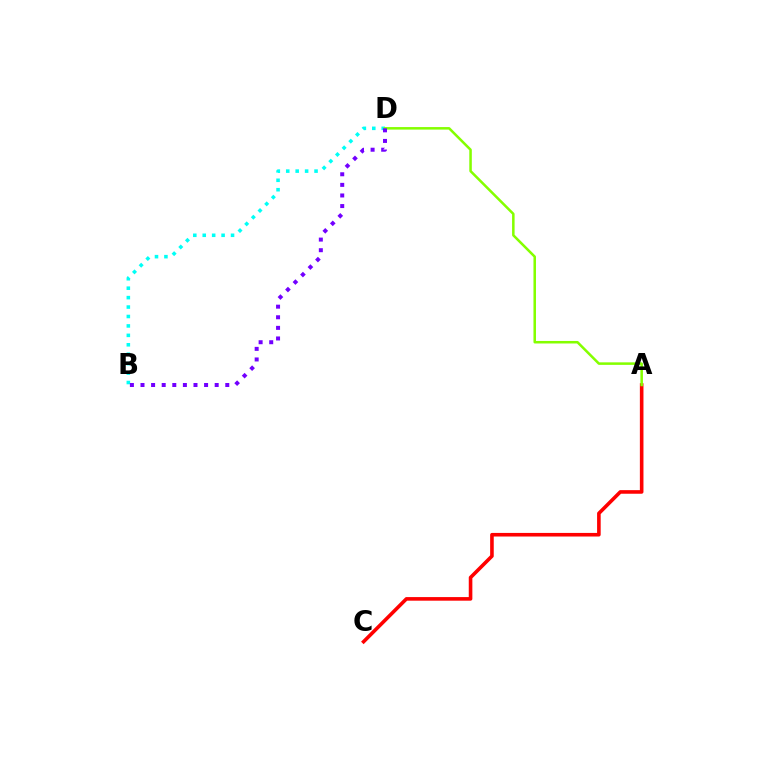{('A', 'C'): [{'color': '#ff0000', 'line_style': 'solid', 'thickness': 2.59}], ('B', 'D'): [{'color': '#00fff6', 'line_style': 'dotted', 'thickness': 2.56}, {'color': '#7200ff', 'line_style': 'dotted', 'thickness': 2.88}], ('A', 'D'): [{'color': '#84ff00', 'line_style': 'solid', 'thickness': 1.82}]}